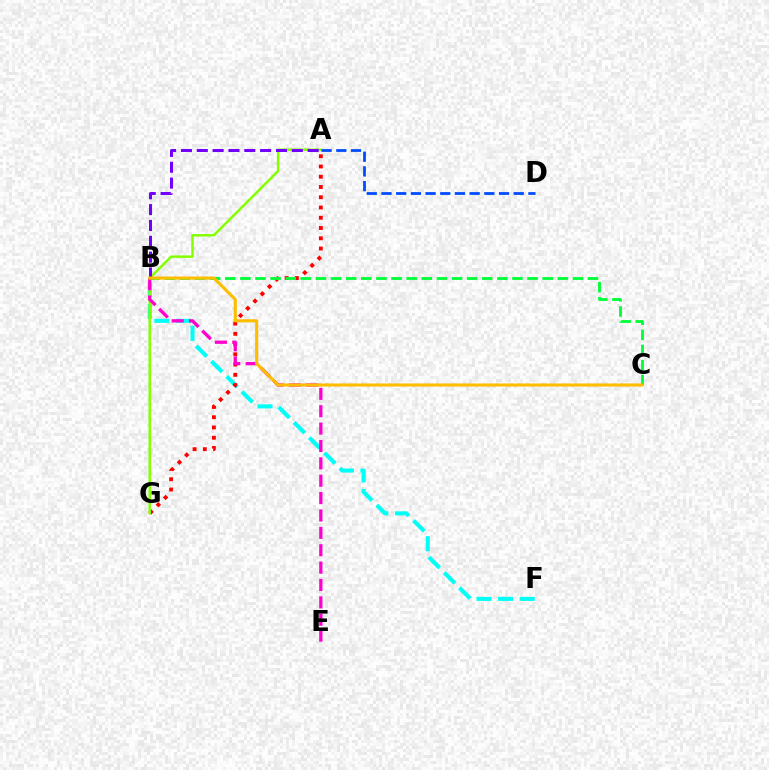{('B', 'F'): [{'color': '#00fff6', 'line_style': 'dashed', 'thickness': 2.93}], ('A', 'G'): [{'color': '#ff0000', 'line_style': 'dotted', 'thickness': 2.79}, {'color': '#84ff00', 'line_style': 'solid', 'thickness': 1.79}], ('B', 'C'): [{'color': '#00ff39', 'line_style': 'dashed', 'thickness': 2.05}, {'color': '#ffbd00', 'line_style': 'solid', 'thickness': 2.24}], ('A', 'B'): [{'color': '#7200ff', 'line_style': 'dashed', 'thickness': 2.15}], ('B', 'E'): [{'color': '#ff00cf', 'line_style': 'dashed', 'thickness': 2.36}], ('A', 'D'): [{'color': '#004bff', 'line_style': 'dashed', 'thickness': 2.0}]}